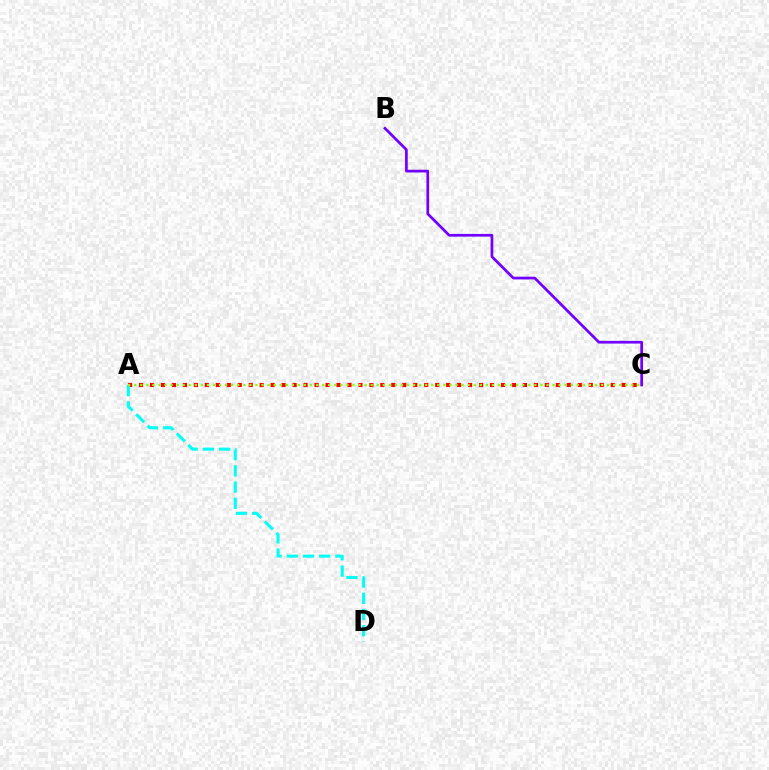{('A', 'C'): [{'color': '#ff0000', 'line_style': 'dotted', 'thickness': 2.98}, {'color': '#84ff00', 'line_style': 'dotted', 'thickness': 1.65}], ('B', 'C'): [{'color': '#7200ff', 'line_style': 'solid', 'thickness': 1.96}], ('A', 'D'): [{'color': '#00fff6', 'line_style': 'dashed', 'thickness': 2.2}]}